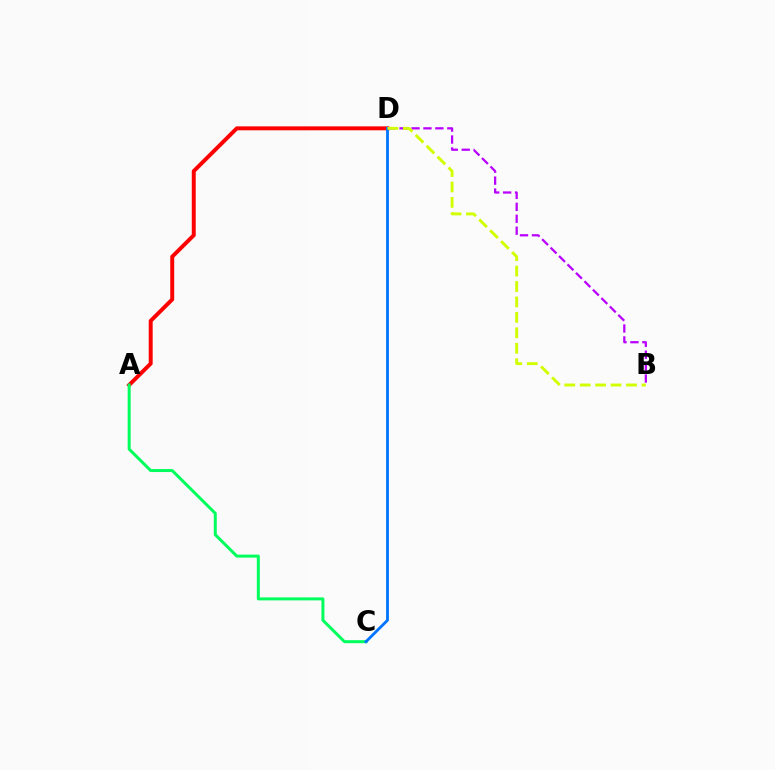{('A', 'D'): [{'color': '#ff0000', 'line_style': 'solid', 'thickness': 2.84}], ('A', 'C'): [{'color': '#00ff5c', 'line_style': 'solid', 'thickness': 2.15}], ('B', 'D'): [{'color': '#b900ff', 'line_style': 'dashed', 'thickness': 1.62}, {'color': '#d1ff00', 'line_style': 'dashed', 'thickness': 2.1}], ('C', 'D'): [{'color': '#0074ff', 'line_style': 'solid', 'thickness': 2.02}]}